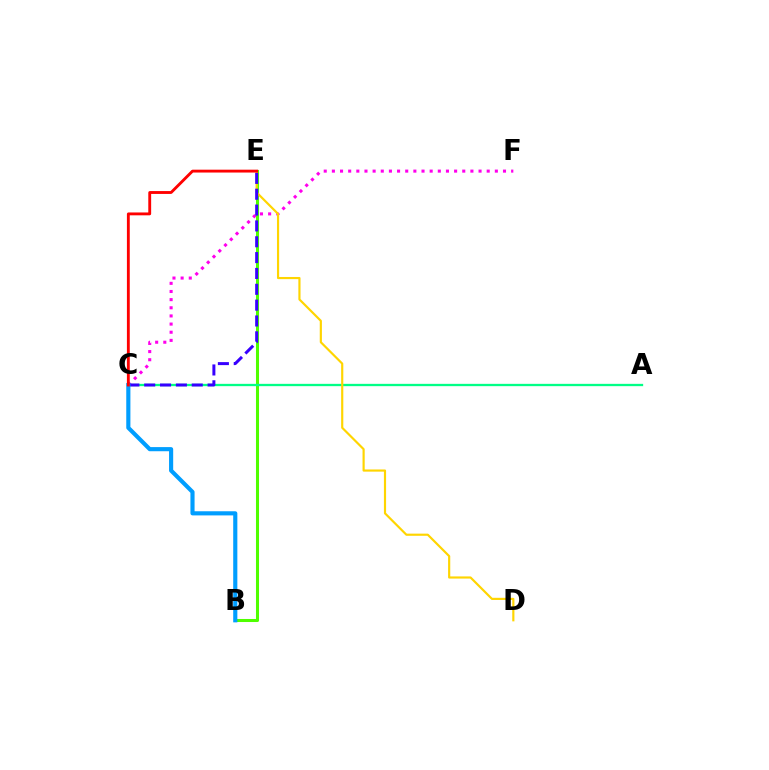{('B', 'E'): [{'color': '#4fff00', 'line_style': 'solid', 'thickness': 2.19}], ('C', 'F'): [{'color': '#ff00ed', 'line_style': 'dotted', 'thickness': 2.21}], ('A', 'C'): [{'color': '#00ff86', 'line_style': 'solid', 'thickness': 1.67}], ('D', 'E'): [{'color': '#ffd500', 'line_style': 'solid', 'thickness': 1.56}], ('C', 'E'): [{'color': '#3700ff', 'line_style': 'dashed', 'thickness': 2.15}, {'color': '#ff0000', 'line_style': 'solid', 'thickness': 2.06}], ('B', 'C'): [{'color': '#009eff', 'line_style': 'solid', 'thickness': 2.98}]}